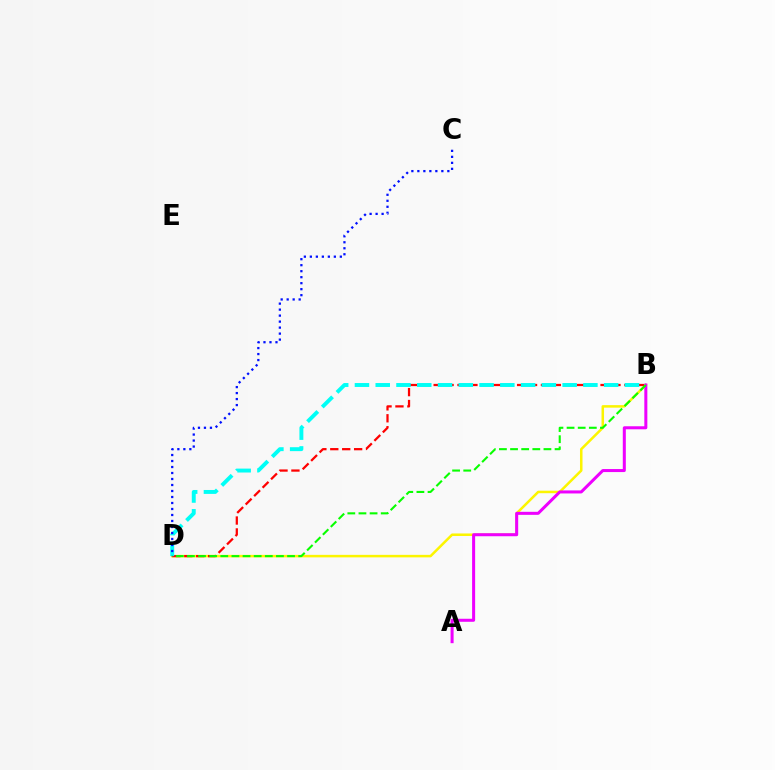{('B', 'D'): [{'color': '#fcf500', 'line_style': 'solid', 'thickness': 1.81}, {'color': '#ff0000', 'line_style': 'dashed', 'thickness': 1.62}, {'color': '#00fff6', 'line_style': 'dashed', 'thickness': 2.82}, {'color': '#08ff00', 'line_style': 'dashed', 'thickness': 1.51}], ('C', 'D'): [{'color': '#0010ff', 'line_style': 'dotted', 'thickness': 1.63}], ('A', 'B'): [{'color': '#ee00ff', 'line_style': 'solid', 'thickness': 2.18}]}